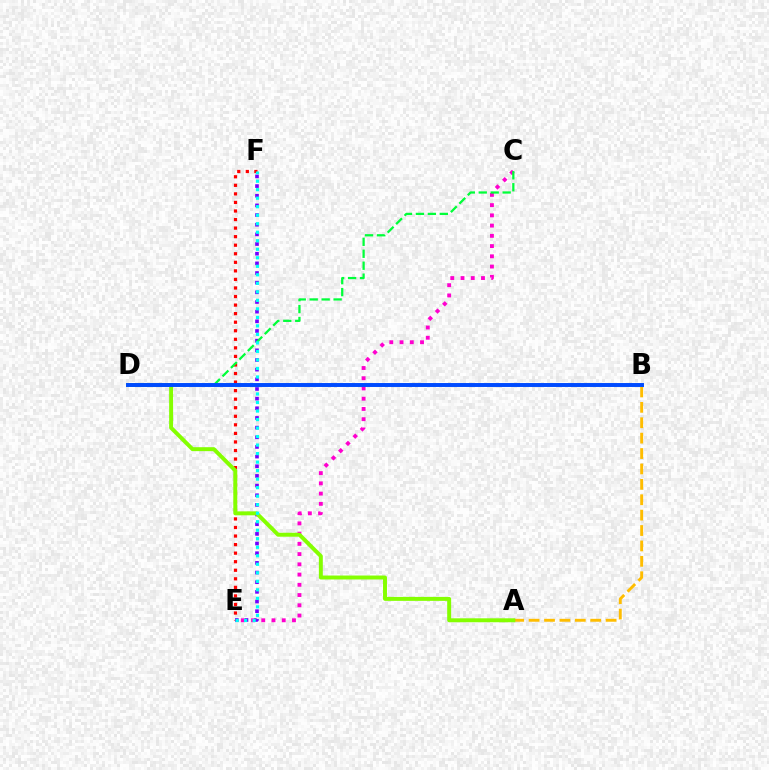{('A', 'B'): [{'color': '#ffbd00', 'line_style': 'dashed', 'thickness': 2.09}], ('E', 'F'): [{'color': '#ff0000', 'line_style': 'dotted', 'thickness': 2.32}, {'color': '#7200ff', 'line_style': 'dotted', 'thickness': 2.63}, {'color': '#00fff6', 'line_style': 'dotted', 'thickness': 2.31}], ('C', 'E'): [{'color': '#ff00cf', 'line_style': 'dotted', 'thickness': 2.78}], ('A', 'D'): [{'color': '#84ff00', 'line_style': 'solid', 'thickness': 2.84}], ('C', 'D'): [{'color': '#00ff39', 'line_style': 'dashed', 'thickness': 1.62}], ('B', 'D'): [{'color': '#004bff', 'line_style': 'solid', 'thickness': 2.84}]}